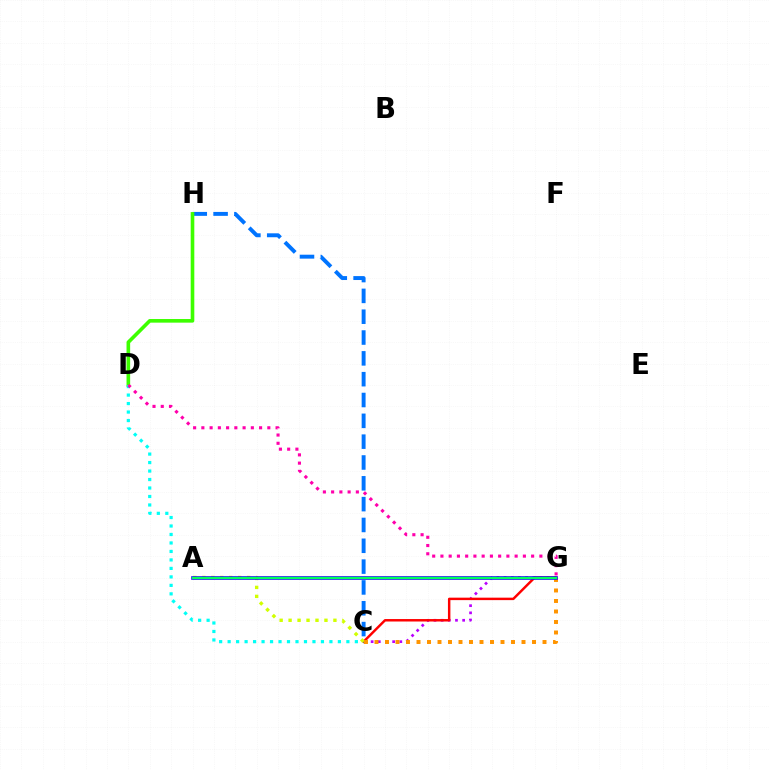{('C', 'H'): [{'color': '#0074ff', 'line_style': 'dashed', 'thickness': 2.83}], ('D', 'H'): [{'color': '#3dff00', 'line_style': 'solid', 'thickness': 2.61}], ('C', 'G'): [{'color': '#b900ff', 'line_style': 'dotted', 'thickness': 1.95}, {'color': '#ff0000', 'line_style': 'solid', 'thickness': 1.77}, {'color': '#ff9400', 'line_style': 'dotted', 'thickness': 2.85}], ('C', 'D'): [{'color': '#00fff6', 'line_style': 'dotted', 'thickness': 2.3}], ('A', 'C'): [{'color': '#d1ff00', 'line_style': 'dotted', 'thickness': 2.44}], ('D', 'G'): [{'color': '#ff00ac', 'line_style': 'dotted', 'thickness': 2.24}], ('A', 'G'): [{'color': '#2500ff', 'line_style': 'solid', 'thickness': 2.62}, {'color': '#00ff5c', 'line_style': 'solid', 'thickness': 1.66}]}